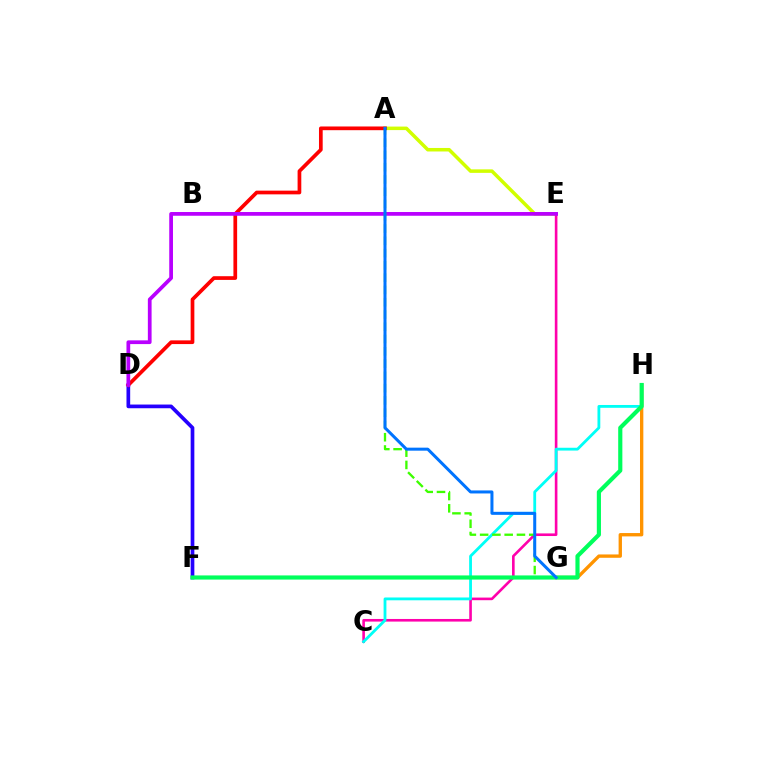{('G', 'H'): [{'color': '#ff9400', 'line_style': 'solid', 'thickness': 2.41}], ('A', 'E'): [{'color': '#d1ff00', 'line_style': 'solid', 'thickness': 2.53}], ('C', 'E'): [{'color': '#ff00ac', 'line_style': 'solid', 'thickness': 1.89}], ('C', 'H'): [{'color': '#00fff6', 'line_style': 'solid', 'thickness': 2.03}], ('D', 'F'): [{'color': '#2500ff', 'line_style': 'solid', 'thickness': 2.66}], ('A', 'D'): [{'color': '#ff0000', 'line_style': 'solid', 'thickness': 2.67}], ('D', 'E'): [{'color': '#b900ff', 'line_style': 'solid', 'thickness': 2.69}], ('A', 'G'): [{'color': '#3dff00', 'line_style': 'dashed', 'thickness': 1.67}, {'color': '#0074ff', 'line_style': 'solid', 'thickness': 2.17}], ('F', 'H'): [{'color': '#00ff5c', 'line_style': 'solid', 'thickness': 2.99}]}